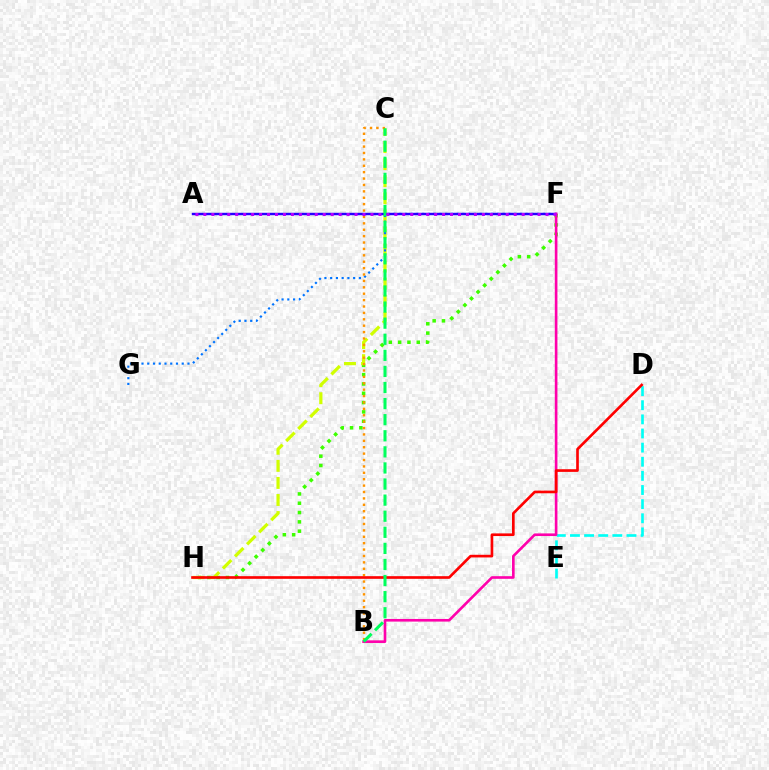{('F', 'H'): [{'color': '#3dff00', 'line_style': 'dotted', 'thickness': 2.53}], ('D', 'E'): [{'color': '#00fff6', 'line_style': 'dashed', 'thickness': 1.92}], ('C', 'H'): [{'color': '#d1ff00', 'line_style': 'dashed', 'thickness': 2.32}], ('F', 'G'): [{'color': '#0074ff', 'line_style': 'dotted', 'thickness': 1.56}], ('B', 'C'): [{'color': '#ff9400', 'line_style': 'dotted', 'thickness': 1.74}, {'color': '#00ff5c', 'line_style': 'dashed', 'thickness': 2.19}], ('A', 'F'): [{'color': '#2500ff', 'line_style': 'solid', 'thickness': 1.75}, {'color': '#b900ff', 'line_style': 'dotted', 'thickness': 2.16}], ('B', 'F'): [{'color': '#ff00ac', 'line_style': 'solid', 'thickness': 1.9}], ('D', 'H'): [{'color': '#ff0000', 'line_style': 'solid', 'thickness': 1.91}]}